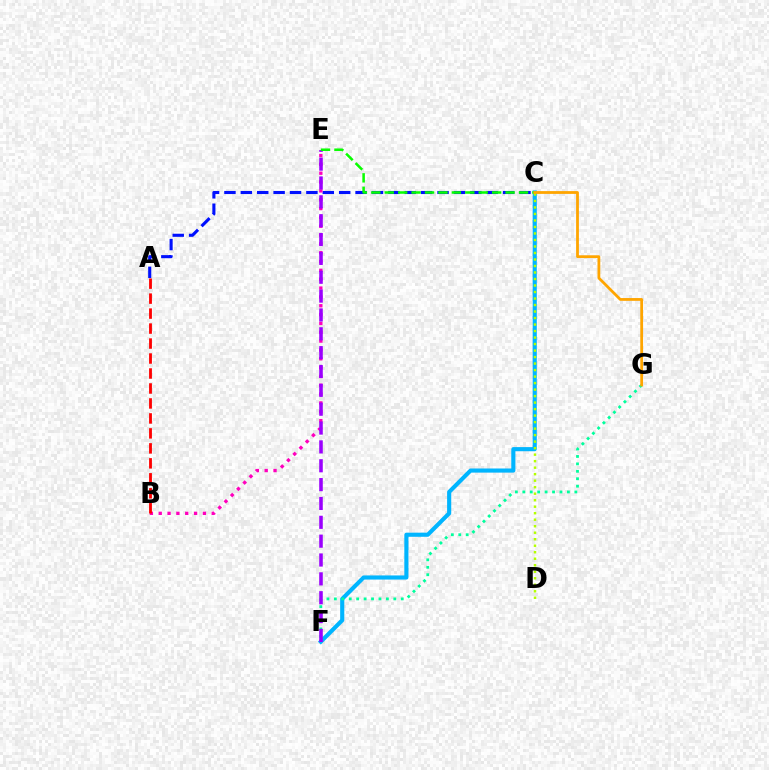{('C', 'F'): [{'color': '#00b5ff', 'line_style': 'solid', 'thickness': 2.97}], ('A', 'C'): [{'color': '#0010ff', 'line_style': 'dashed', 'thickness': 2.23}], ('B', 'E'): [{'color': '#ff00bd', 'line_style': 'dotted', 'thickness': 2.4}], ('F', 'G'): [{'color': '#00ff9d', 'line_style': 'dotted', 'thickness': 2.02}], ('E', 'F'): [{'color': '#9b00ff', 'line_style': 'dashed', 'thickness': 2.56}], ('C', 'E'): [{'color': '#08ff00', 'line_style': 'dashed', 'thickness': 1.82}], ('A', 'B'): [{'color': '#ff0000', 'line_style': 'dashed', 'thickness': 2.03}], ('C', 'D'): [{'color': '#b3ff00', 'line_style': 'dotted', 'thickness': 1.77}], ('C', 'G'): [{'color': '#ffa500', 'line_style': 'solid', 'thickness': 2.01}]}